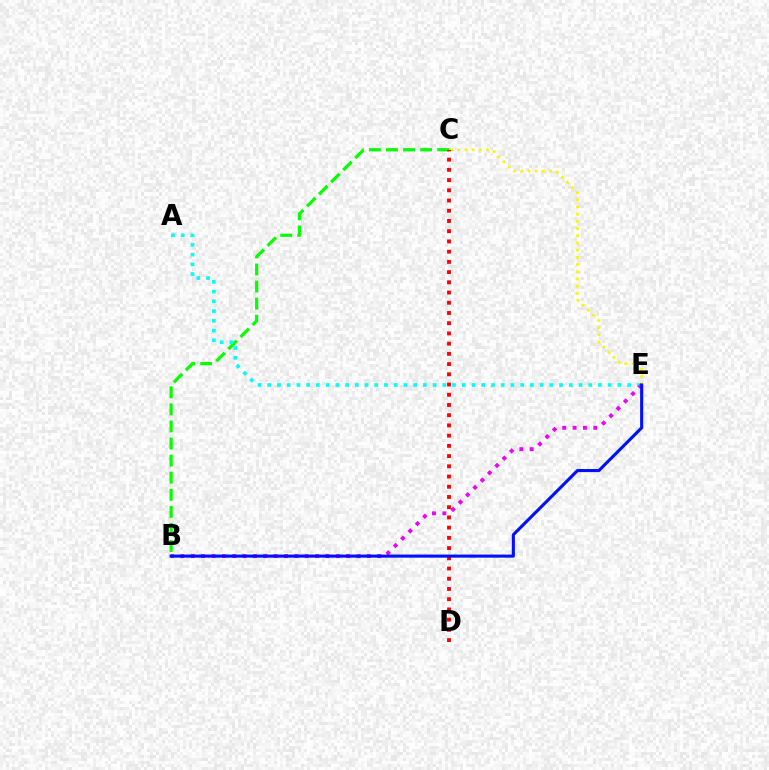{('B', 'C'): [{'color': '#08ff00', 'line_style': 'dashed', 'thickness': 2.32}], ('C', 'E'): [{'color': '#fcf500', 'line_style': 'dotted', 'thickness': 1.95}], ('A', 'E'): [{'color': '#00fff6', 'line_style': 'dotted', 'thickness': 2.64}], ('B', 'E'): [{'color': '#ee00ff', 'line_style': 'dotted', 'thickness': 2.81}, {'color': '#0010ff', 'line_style': 'solid', 'thickness': 2.23}], ('C', 'D'): [{'color': '#ff0000', 'line_style': 'dotted', 'thickness': 2.78}]}